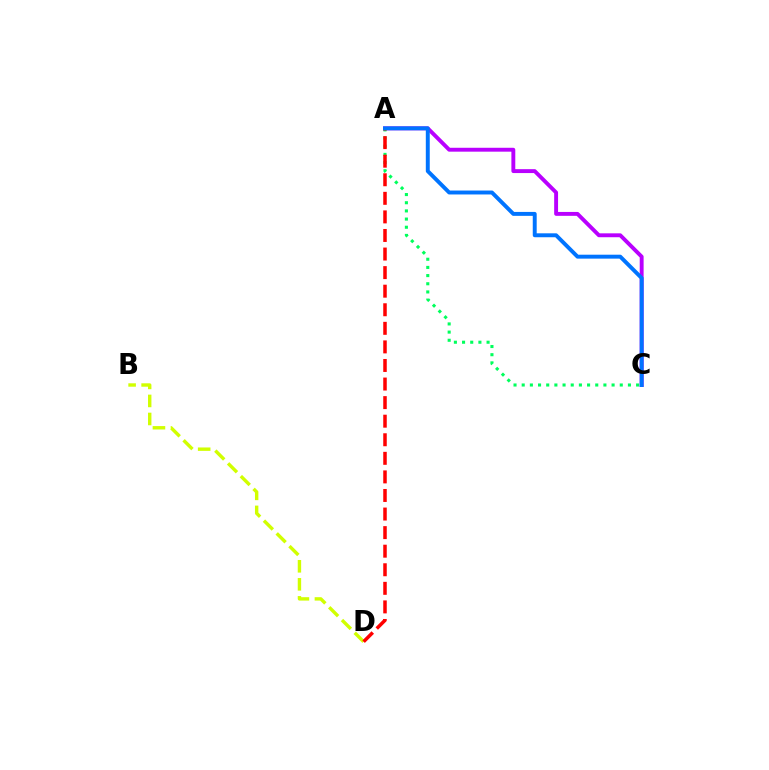{('B', 'D'): [{'color': '#d1ff00', 'line_style': 'dashed', 'thickness': 2.45}], ('A', 'C'): [{'color': '#b900ff', 'line_style': 'solid', 'thickness': 2.8}, {'color': '#00ff5c', 'line_style': 'dotted', 'thickness': 2.22}, {'color': '#0074ff', 'line_style': 'solid', 'thickness': 2.83}], ('A', 'D'): [{'color': '#ff0000', 'line_style': 'dashed', 'thickness': 2.52}]}